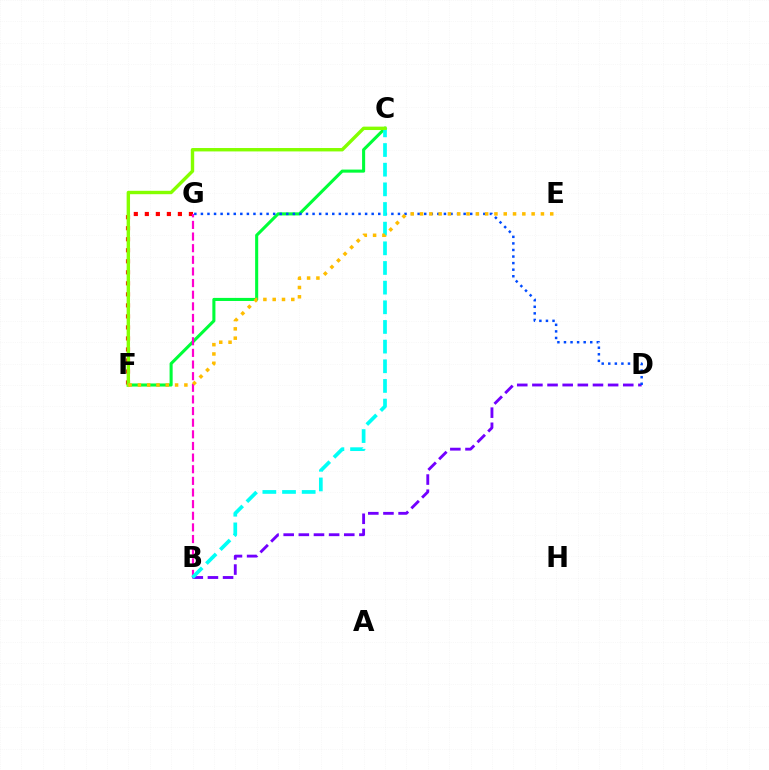{('F', 'G'): [{'color': '#ff0000', 'line_style': 'dotted', 'thickness': 2.99}], ('C', 'F'): [{'color': '#00ff39', 'line_style': 'solid', 'thickness': 2.21}, {'color': '#84ff00', 'line_style': 'solid', 'thickness': 2.45}], ('B', 'G'): [{'color': '#ff00cf', 'line_style': 'dashed', 'thickness': 1.58}], ('B', 'D'): [{'color': '#7200ff', 'line_style': 'dashed', 'thickness': 2.06}], ('D', 'G'): [{'color': '#004bff', 'line_style': 'dotted', 'thickness': 1.78}], ('B', 'C'): [{'color': '#00fff6', 'line_style': 'dashed', 'thickness': 2.67}], ('E', 'F'): [{'color': '#ffbd00', 'line_style': 'dotted', 'thickness': 2.53}]}